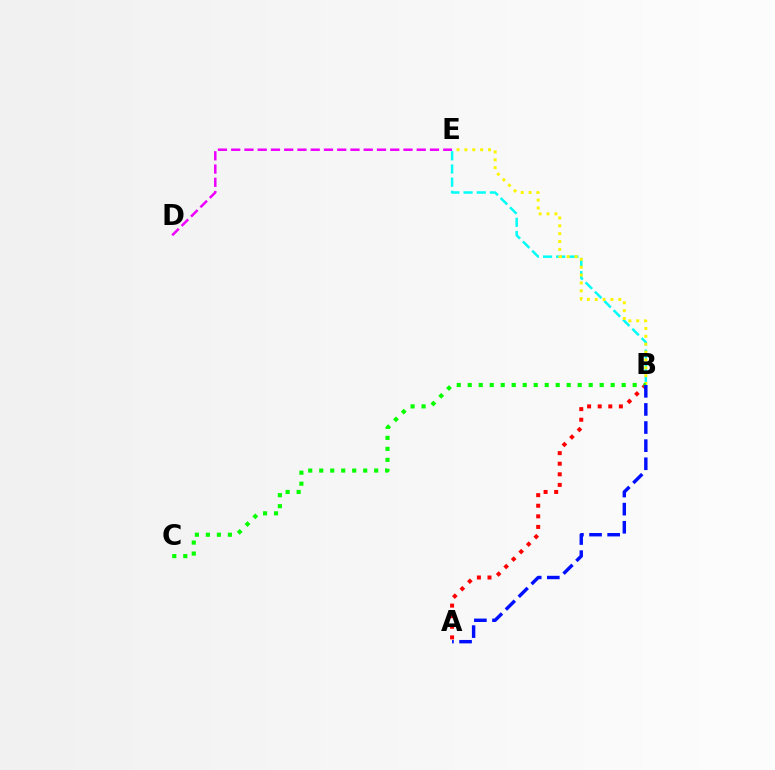{('B', 'E'): [{'color': '#00fff6', 'line_style': 'dashed', 'thickness': 1.79}, {'color': '#fcf500', 'line_style': 'dotted', 'thickness': 2.14}], ('A', 'B'): [{'color': '#ff0000', 'line_style': 'dotted', 'thickness': 2.88}, {'color': '#0010ff', 'line_style': 'dashed', 'thickness': 2.46}], ('B', 'C'): [{'color': '#08ff00', 'line_style': 'dotted', 'thickness': 2.99}], ('D', 'E'): [{'color': '#ee00ff', 'line_style': 'dashed', 'thickness': 1.8}]}